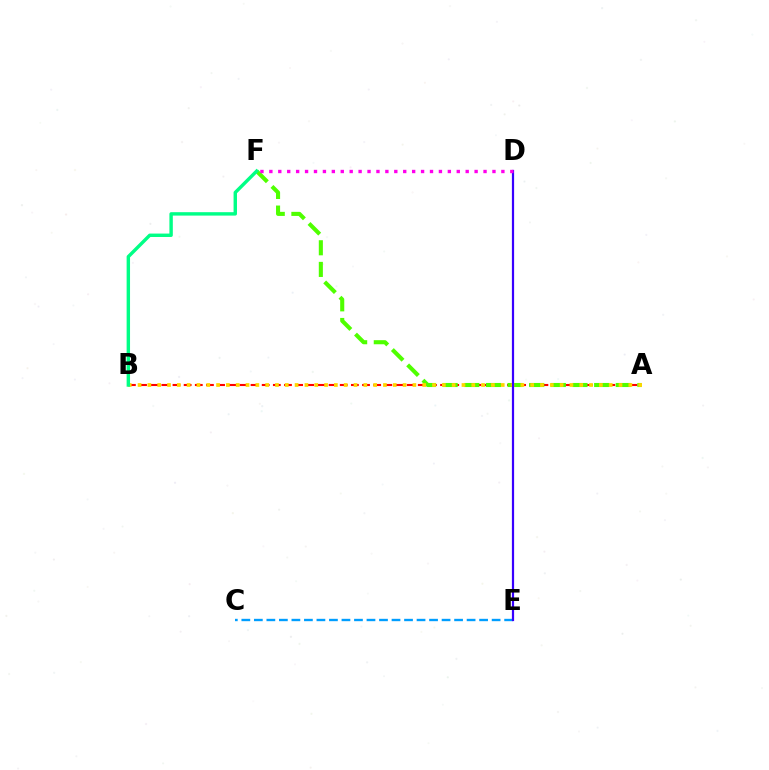{('A', 'B'): [{'color': '#ff0000', 'line_style': 'dashed', 'thickness': 1.51}, {'color': '#ffd500', 'line_style': 'dotted', 'thickness': 2.67}], ('A', 'F'): [{'color': '#4fff00', 'line_style': 'dashed', 'thickness': 2.94}], ('C', 'E'): [{'color': '#009eff', 'line_style': 'dashed', 'thickness': 1.7}], ('D', 'E'): [{'color': '#3700ff', 'line_style': 'solid', 'thickness': 1.59}], ('B', 'F'): [{'color': '#00ff86', 'line_style': 'solid', 'thickness': 2.46}], ('D', 'F'): [{'color': '#ff00ed', 'line_style': 'dotted', 'thickness': 2.42}]}